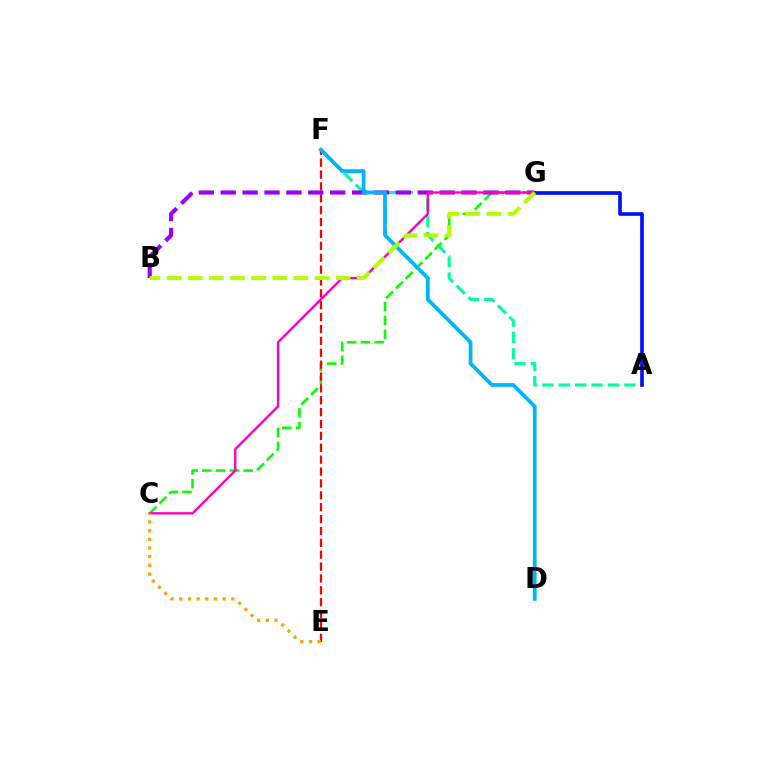{('A', 'F'): [{'color': '#00ff9d', 'line_style': 'dashed', 'thickness': 2.23}], ('C', 'G'): [{'color': '#08ff00', 'line_style': 'dashed', 'thickness': 1.87}, {'color': '#ff00bd', 'line_style': 'solid', 'thickness': 1.71}], ('E', 'F'): [{'color': '#ff0000', 'line_style': 'dashed', 'thickness': 1.61}], ('B', 'G'): [{'color': '#9b00ff', 'line_style': 'dashed', 'thickness': 2.97}, {'color': '#b3ff00', 'line_style': 'dashed', 'thickness': 2.87}], ('A', 'G'): [{'color': '#0010ff', 'line_style': 'solid', 'thickness': 2.64}], ('C', 'E'): [{'color': '#ffa500', 'line_style': 'dotted', 'thickness': 2.36}], ('D', 'F'): [{'color': '#00b5ff', 'line_style': 'solid', 'thickness': 2.72}]}